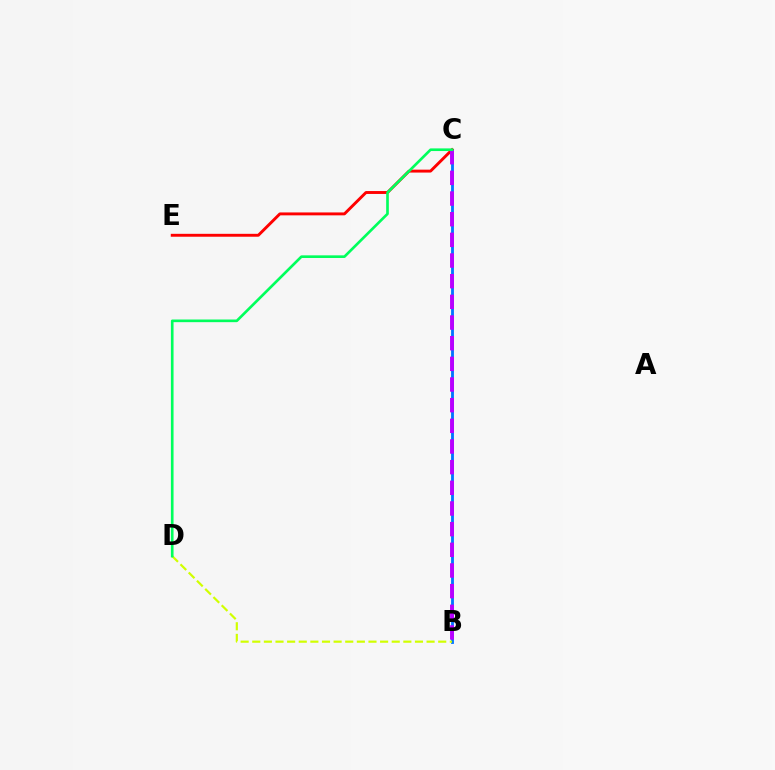{('B', 'C'): [{'color': '#0074ff', 'line_style': 'solid', 'thickness': 2.03}, {'color': '#b900ff', 'line_style': 'dashed', 'thickness': 2.81}], ('C', 'E'): [{'color': '#ff0000', 'line_style': 'solid', 'thickness': 2.09}], ('B', 'D'): [{'color': '#d1ff00', 'line_style': 'dashed', 'thickness': 1.58}], ('C', 'D'): [{'color': '#00ff5c', 'line_style': 'solid', 'thickness': 1.91}]}